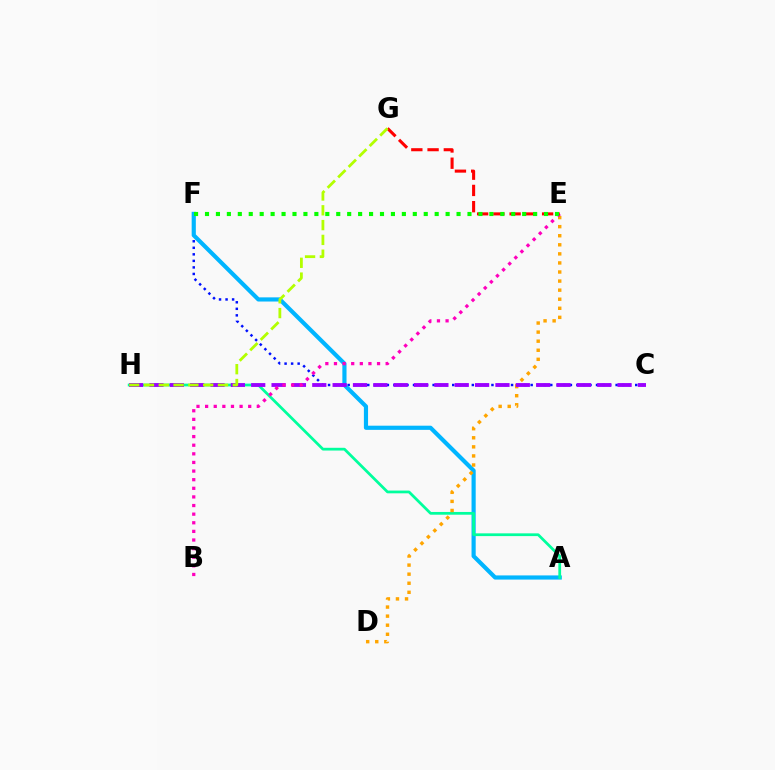{('C', 'F'): [{'color': '#0010ff', 'line_style': 'dotted', 'thickness': 1.78}], ('A', 'F'): [{'color': '#00b5ff', 'line_style': 'solid', 'thickness': 3.0}], ('A', 'H'): [{'color': '#00ff9d', 'line_style': 'solid', 'thickness': 1.98}], ('D', 'E'): [{'color': '#ffa500', 'line_style': 'dotted', 'thickness': 2.46}], ('C', 'H'): [{'color': '#9b00ff', 'line_style': 'dashed', 'thickness': 2.76}], ('B', 'E'): [{'color': '#ff00bd', 'line_style': 'dotted', 'thickness': 2.34}], ('E', 'G'): [{'color': '#ff0000', 'line_style': 'dashed', 'thickness': 2.21}], ('E', 'F'): [{'color': '#08ff00', 'line_style': 'dotted', 'thickness': 2.97}], ('G', 'H'): [{'color': '#b3ff00', 'line_style': 'dashed', 'thickness': 2.01}]}